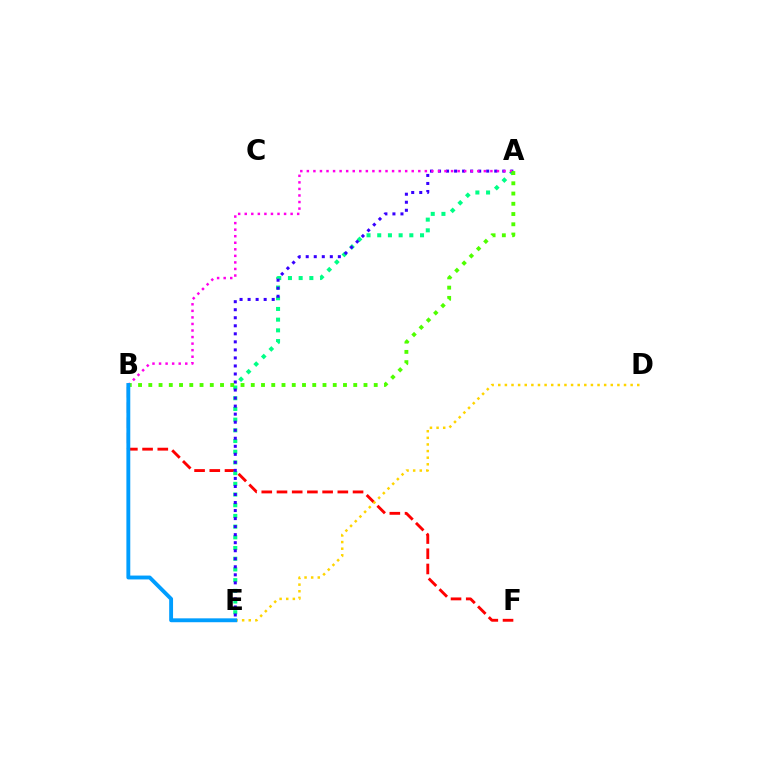{('B', 'F'): [{'color': '#ff0000', 'line_style': 'dashed', 'thickness': 2.07}], ('A', 'E'): [{'color': '#00ff86', 'line_style': 'dotted', 'thickness': 2.91}, {'color': '#3700ff', 'line_style': 'dotted', 'thickness': 2.18}], ('D', 'E'): [{'color': '#ffd500', 'line_style': 'dotted', 'thickness': 1.8}], ('A', 'B'): [{'color': '#ff00ed', 'line_style': 'dotted', 'thickness': 1.78}, {'color': '#4fff00', 'line_style': 'dotted', 'thickness': 2.78}], ('B', 'E'): [{'color': '#009eff', 'line_style': 'solid', 'thickness': 2.79}]}